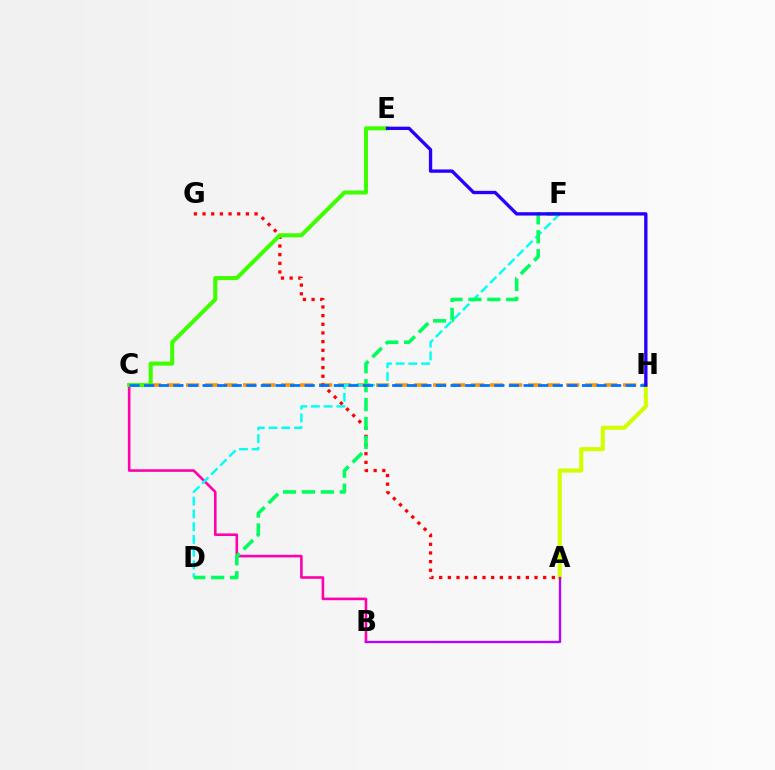{('C', 'H'): [{'color': '#ff9400', 'line_style': 'dashed', 'thickness': 2.58}, {'color': '#0074ff', 'line_style': 'dashed', 'thickness': 1.98}], ('A', 'H'): [{'color': '#d1ff00', 'line_style': 'solid', 'thickness': 2.95}], ('B', 'C'): [{'color': '#ff00ac', 'line_style': 'solid', 'thickness': 1.87}], ('A', 'B'): [{'color': '#b900ff', 'line_style': 'solid', 'thickness': 1.68}], ('A', 'G'): [{'color': '#ff0000', 'line_style': 'dotted', 'thickness': 2.35}], ('C', 'E'): [{'color': '#3dff00', 'line_style': 'solid', 'thickness': 2.91}], ('D', 'F'): [{'color': '#00fff6', 'line_style': 'dashed', 'thickness': 1.73}, {'color': '#00ff5c', 'line_style': 'dashed', 'thickness': 2.57}], ('E', 'H'): [{'color': '#2500ff', 'line_style': 'solid', 'thickness': 2.4}]}